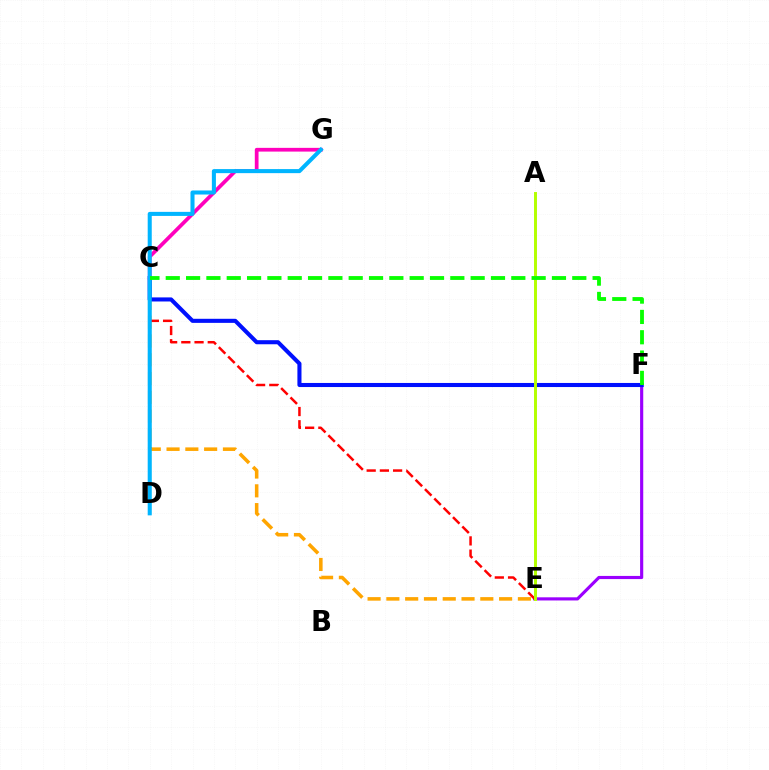{('C', 'D'): [{'color': '#00ff9d', 'line_style': 'solid', 'thickness': 1.61}], ('C', 'G'): [{'color': '#ff00bd', 'line_style': 'solid', 'thickness': 2.69}], ('E', 'F'): [{'color': '#9b00ff', 'line_style': 'solid', 'thickness': 2.27}], ('C', 'E'): [{'color': '#ffa500', 'line_style': 'dashed', 'thickness': 2.55}, {'color': '#ff0000', 'line_style': 'dashed', 'thickness': 1.79}], ('C', 'F'): [{'color': '#0010ff', 'line_style': 'solid', 'thickness': 2.94}, {'color': '#08ff00', 'line_style': 'dashed', 'thickness': 2.76}], ('A', 'E'): [{'color': '#b3ff00', 'line_style': 'solid', 'thickness': 2.13}], ('D', 'G'): [{'color': '#00b5ff', 'line_style': 'solid', 'thickness': 2.91}]}